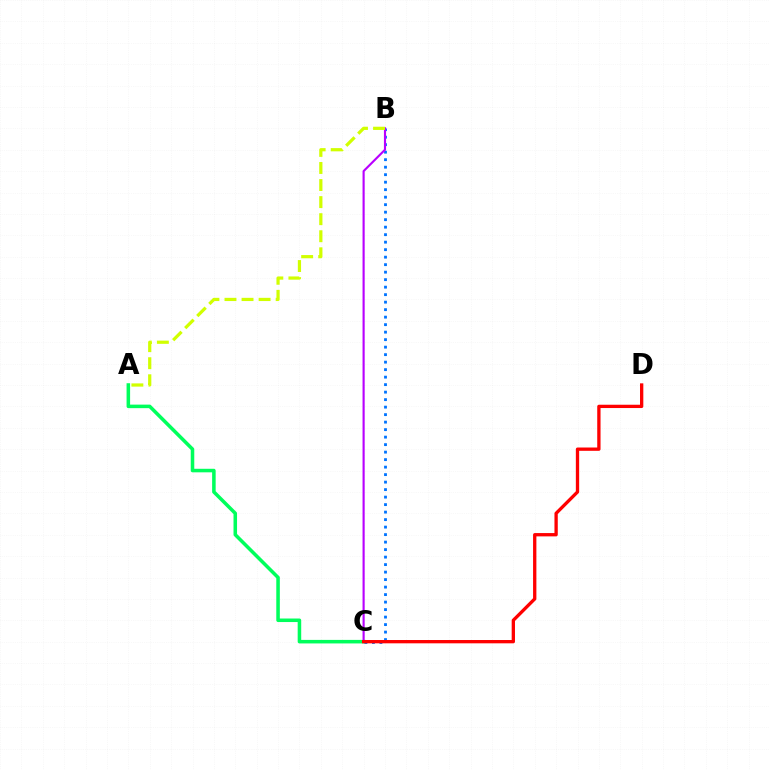{('A', 'C'): [{'color': '#00ff5c', 'line_style': 'solid', 'thickness': 2.55}], ('B', 'C'): [{'color': '#0074ff', 'line_style': 'dotted', 'thickness': 2.04}, {'color': '#b900ff', 'line_style': 'solid', 'thickness': 1.54}], ('C', 'D'): [{'color': '#ff0000', 'line_style': 'solid', 'thickness': 2.38}], ('A', 'B'): [{'color': '#d1ff00', 'line_style': 'dashed', 'thickness': 2.32}]}